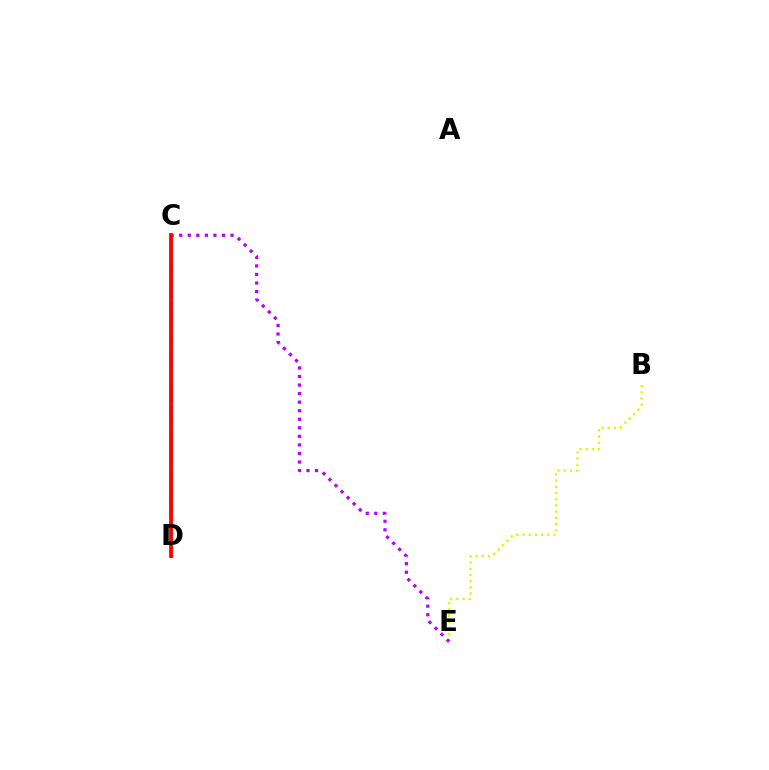{('B', 'E'): [{'color': '#d1ff00', 'line_style': 'dotted', 'thickness': 1.68}], ('C', 'E'): [{'color': '#b900ff', 'line_style': 'dotted', 'thickness': 2.32}], ('C', 'D'): [{'color': '#00ff5c', 'line_style': 'solid', 'thickness': 2.43}, {'color': '#0074ff', 'line_style': 'dotted', 'thickness': 2.02}, {'color': '#ff0000', 'line_style': 'solid', 'thickness': 2.7}]}